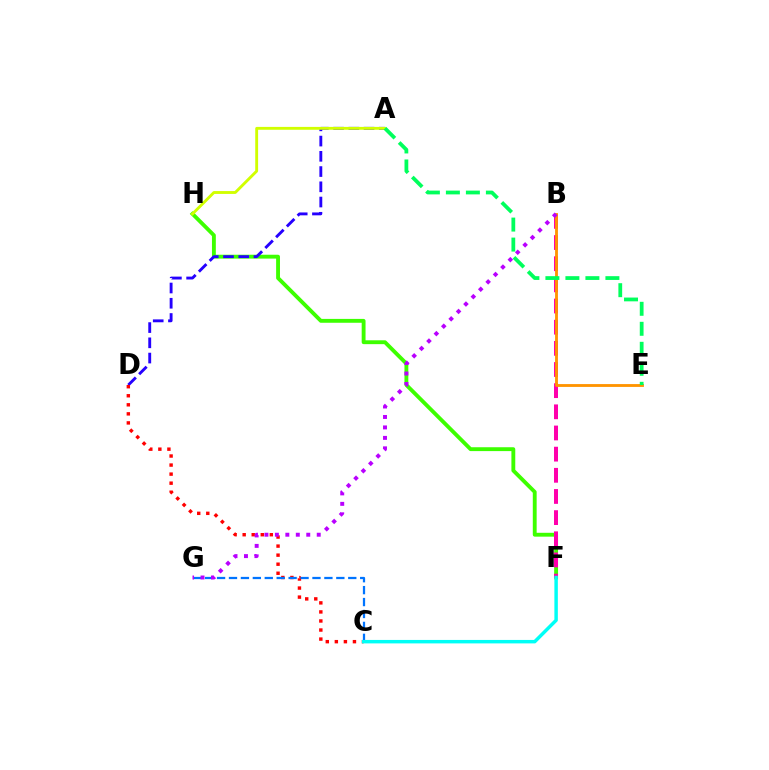{('F', 'H'): [{'color': '#3dff00', 'line_style': 'solid', 'thickness': 2.78}], ('A', 'D'): [{'color': '#2500ff', 'line_style': 'dashed', 'thickness': 2.07}], ('B', 'F'): [{'color': '#ff00ac', 'line_style': 'dashed', 'thickness': 2.87}], ('A', 'H'): [{'color': '#d1ff00', 'line_style': 'solid', 'thickness': 2.06}], ('B', 'E'): [{'color': '#ff9400', 'line_style': 'solid', 'thickness': 2.04}], ('C', 'D'): [{'color': '#ff0000', 'line_style': 'dotted', 'thickness': 2.46}], ('C', 'G'): [{'color': '#0074ff', 'line_style': 'dashed', 'thickness': 1.62}], ('B', 'G'): [{'color': '#b900ff', 'line_style': 'dotted', 'thickness': 2.84}], ('A', 'E'): [{'color': '#00ff5c', 'line_style': 'dashed', 'thickness': 2.72}], ('C', 'F'): [{'color': '#00fff6', 'line_style': 'solid', 'thickness': 2.49}]}